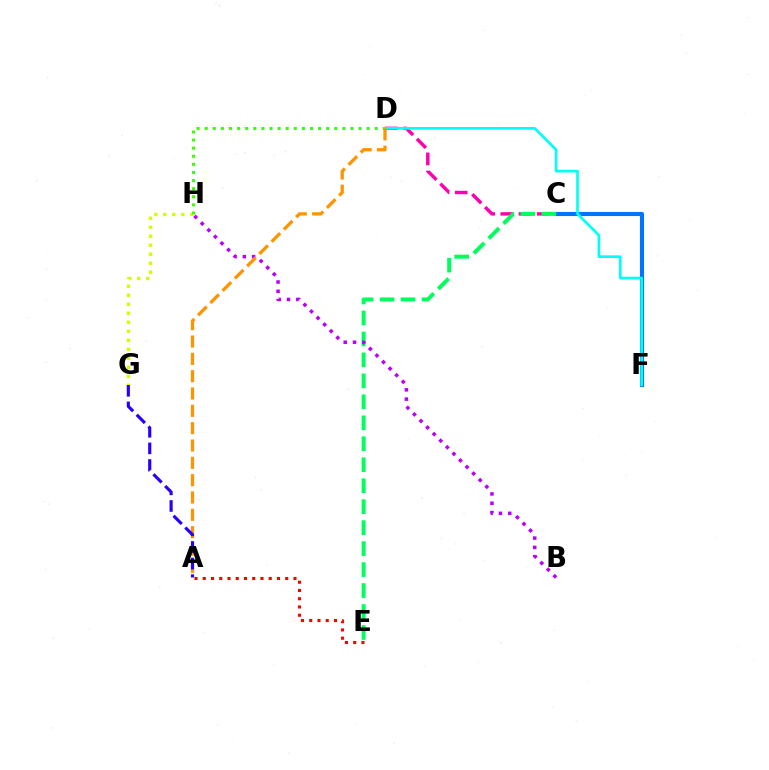{('C', 'F'): [{'color': '#0074ff', 'line_style': 'solid', 'thickness': 2.96}], ('C', 'D'): [{'color': '#ff00ac', 'line_style': 'dashed', 'thickness': 2.47}], ('G', 'H'): [{'color': '#d1ff00', 'line_style': 'dotted', 'thickness': 2.45}], ('C', 'E'): [{'color': '#00ff5c', 'line_style': 'dashed', 'thickness': 2.85}], ('D', 'F'): [{'color': '#00fff6', 'line_style': 'solid', 'thickness': 1.93}], ('D', 'H'): [{'color': '#3dff00', 'line_style': 'dotted', 'thickness': 2.2}], ('A', 'E'): [{'color': '#ff0000', 'line_style': 'dotted', 'thickness': 2.24}], ('B', 'H'): [{'color': '#b900ff', 'line_style': 'dotted', 'thickness': 2.53}], ('A', 'D'): [{'color': '#ff9400', 'line_style': 'dashed', 'thickness': 2.35}], ('A', 'G'): [{'color': '#2500ff', 'line_style': 'dashed', 'thickness': 2.26}]}